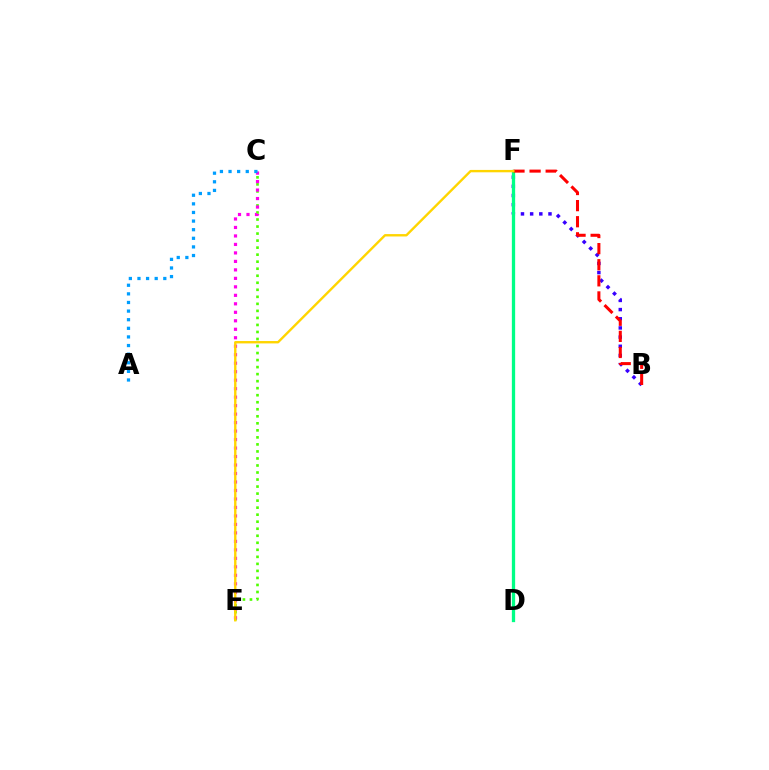{('C', 'E'): [{'color': '#4fff00', 'line_style': 'dotted', 'thickness': 1.91}, {'color': '#ff00ed', 'line_style': 'dotted', 'thickness': 2.31}], ('B', 'F'): [{'color': '#3700ff', 'line_style': 'dotted', 'thickness': 2.49}, {'color': '#ff0000', 'line_style': 'dashed', 'thickness': 2.19}], ('D', 'F'): [{'color': '#00ff86', 'line_style': 'solid', 'thickness': 2.37}], ('A', 'C'): [{'color': '#009eff', 'line_style': 'dotted', 'thickness': 2.34}], ('E', 'F'): [{'color': '#ffd500', 'line_style': 'solid', 'thickness': 1.71}]}